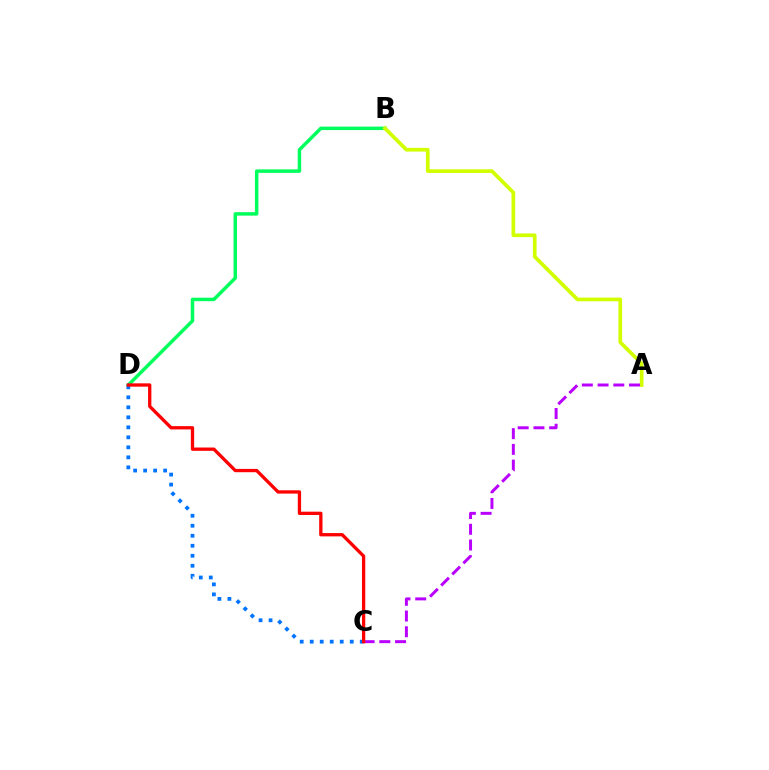{('B', 'D'): [{'color': '#00ff5c', 'line_style': 'solid', 'thickness': 2.5}], ('C', 'D'): [{'color': '#0074ff', 'line_style': 'dotted', 'thickness': 2.72}, {'color': '#ff0000', 'line_style': 'solid', 'thickness': 2.38}], ('A', 'B'): [{'color': '#d1ff00', 'line_style': 'solid', 'thickness': 2.66}], ('A', 'C'): [{'color': '#b900ff', 'line_style': 'dashed', 'thickness': 2.14}]}